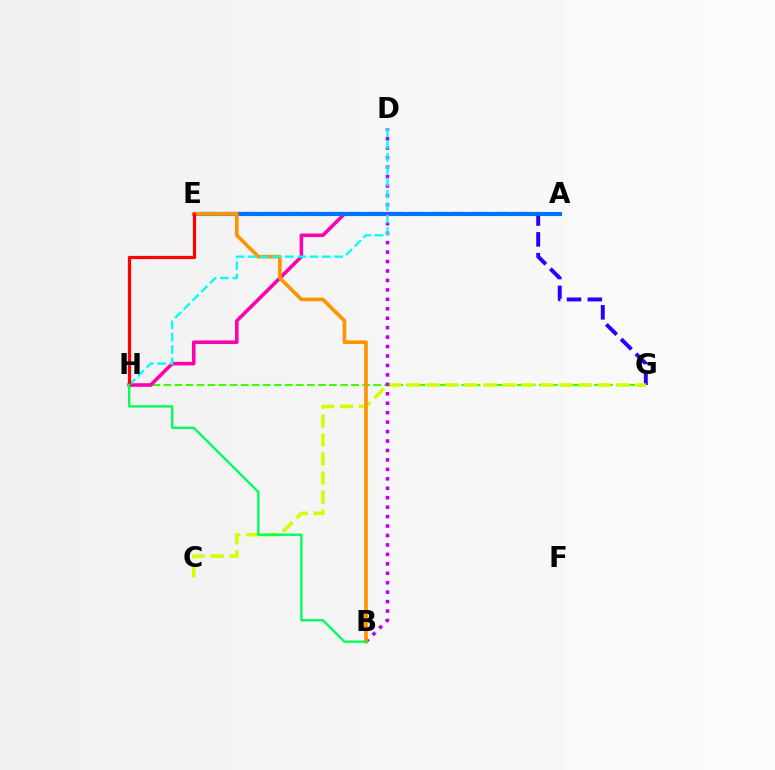{('E', 'G'): [{'color': '#2500ff', 'line_style': 'dashed', 'thickness': 2.83}], ('G', 'H'): [{'color': '#3dff00', 'line_style': 'dashed', 'thickness': 1.5}], ('A', 'H'): [{'color': '#ff00ac', 'line_style': 'solid', 'thickness': 2.57}], ('A', 'E'): [{'color': '#0074ff', 'line_style': 'solid', 'thickness': 2.98}], ('C', 'G'): [{'color': '#d1ff00', 'line_style': 'dashed', 'thickness': 2.59}], ('B', 'D'): [{'color': '#b900ff', 'line_style': 'dotted', 'thickness': 2.57}], ('B', 'E'): [{'color': '#ff9400', 'line_style': 'solid', 'thickness': 2.65}], ('D', 'H'): [{'color': '#00fff6', 'line_style': 'dashed', 'thickness': 1.67}], ('E', 'H'): [{'color': '#ff0000', 'line_style': 'solid', 'thickness': 2.31}], ('B', 'H'): [{'color': '#00ff5c', 'line_style': 'solid', 'thickness': 1.71}]}